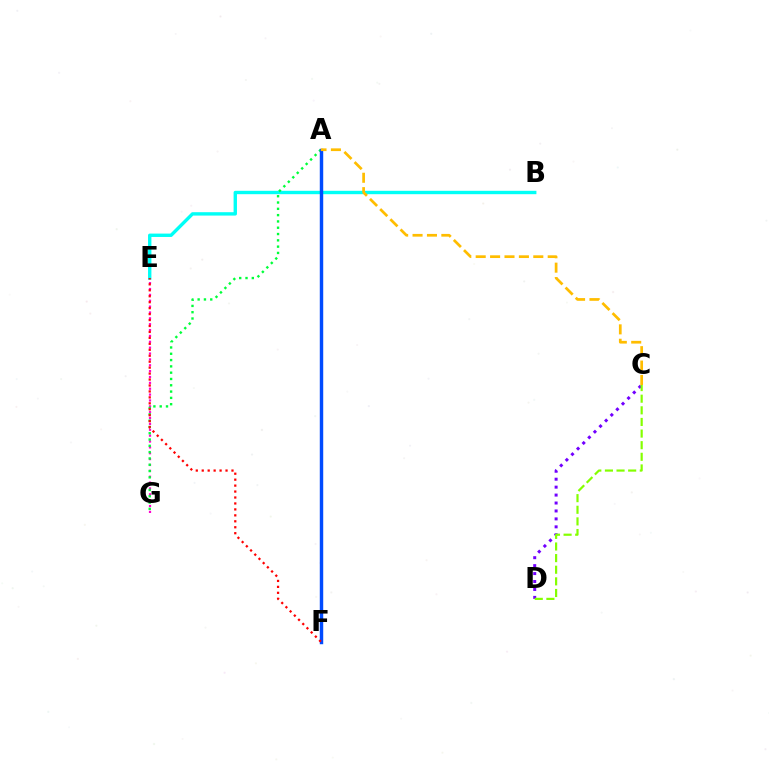{('E', 'G'): [{'color': '#ff00cf', 'line_style': 'dotted', 'thickness': 1.59}], ('B', 'E'): [{'color': '#00fff6', 'line_style': 'solid', 'thickness': 2.44}], ('A', 'G'): [{'color': '#00ff39', 'line_style': 'dotted', 'thickness': 1.71}], ('A', 'F'): [{'color': '#004bff', 'line_style': 'solid', 'thickness': 2.47}], ('E', 'F'): [{'color': '#ff0000', 'line_style': 'dotted', 'thickness': 1.62}], ('C', 'D'): [{'color': '#7200ff', 'line_style': 'dotted', 'thickness': 2.16}, {'color': '#84ff00', 'line_style': 'dashed', 'thickness': 1.58}], ('A', 'C'): [{'color': '#ffbd00', 'line_style': 'dashed', 'thickness': 1.96}]}